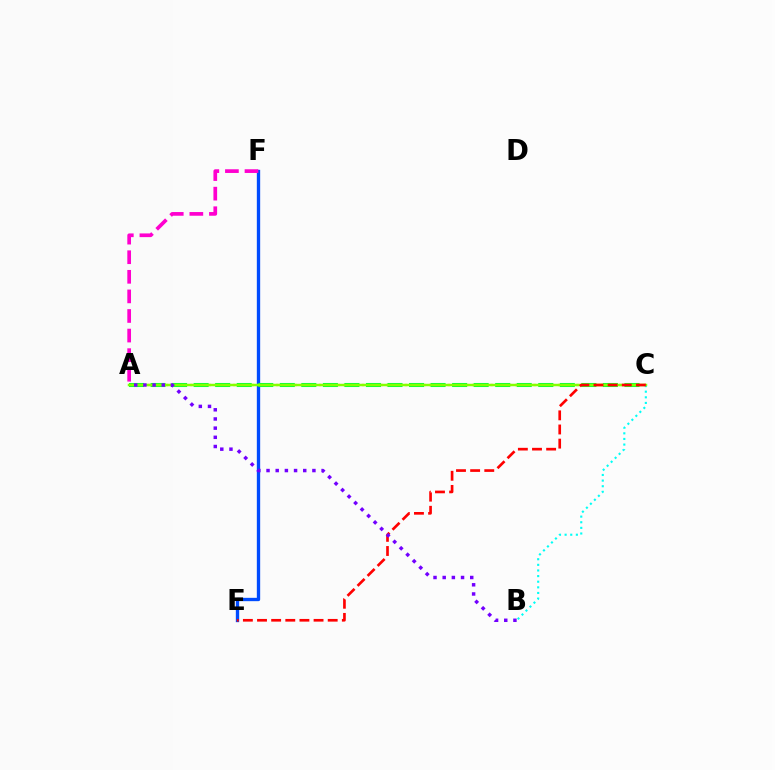{('A', 'C'): [{'color': '#ffbd00', 'line_style': 'dotted', 'thickness': 1.66}, {'color': '#00ff39', 'line_style': 'dashed', 'thickness': 2.93}, {'color': '#84ff00', 'line_style': 'solid', 'thickness': 1.78}], ('E', 'F'): [{'color': '#004bff', 'line_style': 'solid', 'thickness': 2.4}], ('B', 'C'): [{'color': '#00fff6', 'line_style': 'dotted', 'thickness': 1.53}], ('C', 'E'): [{'color': '#ff0000', 'line_style': 'dashed', 'thickness': 1.92}], ('A', 'F'): [{'color': '#ff00cf', 'line_style': 'dashed', 'thickness': 2.66}], ('A', 'B'): [{'color': '#7200ff', 'line_style': 'dotted', 'thickness': 2.49}]}